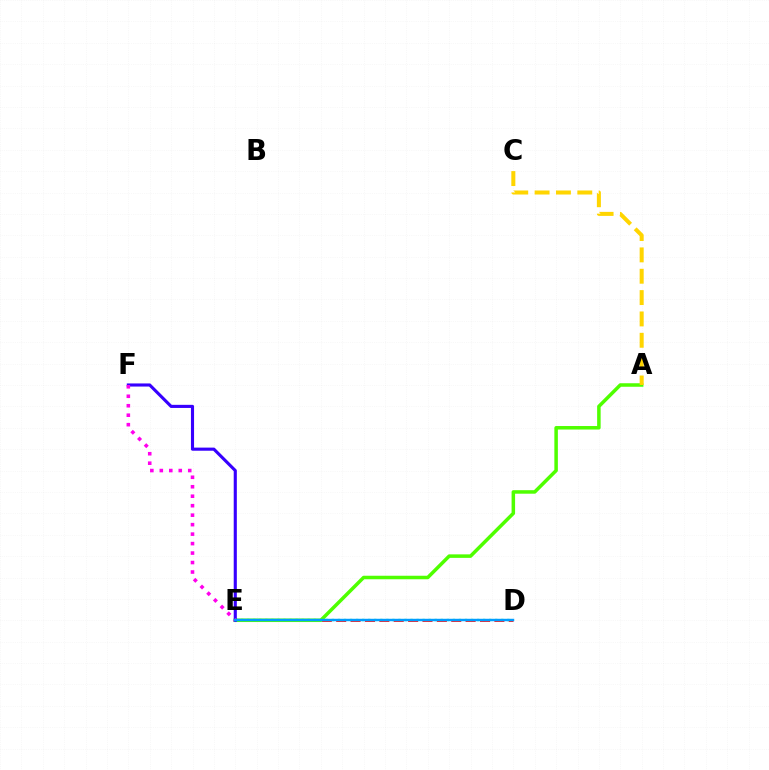{('D', 'E'): [{'color': '#00ff86', 'line_style': 'dotted', 'thickness': 1.64}, {'color': '#ff0000', 'line_style': 'dashed', 'thickness': 1.95}, {'color': '#009eff', 'line_style': 'solid', 'thickness': 1.76}], ('A', 'E'): [{'color': '#4fff00', 'line_style': 'solid', 'thickness': 2.53}], ('A', 'C'): [{'color': '#ffd500', 'line_style': 'dashed', 'thickness': 2.9}], ('E', 'F'): [{'color': '#3700ff', 'line_style': 'solid', 'thickness': 2.24}, {'color': '#ff00ed', 'line_style': 'dotted', 'thickness': 2.57}]}